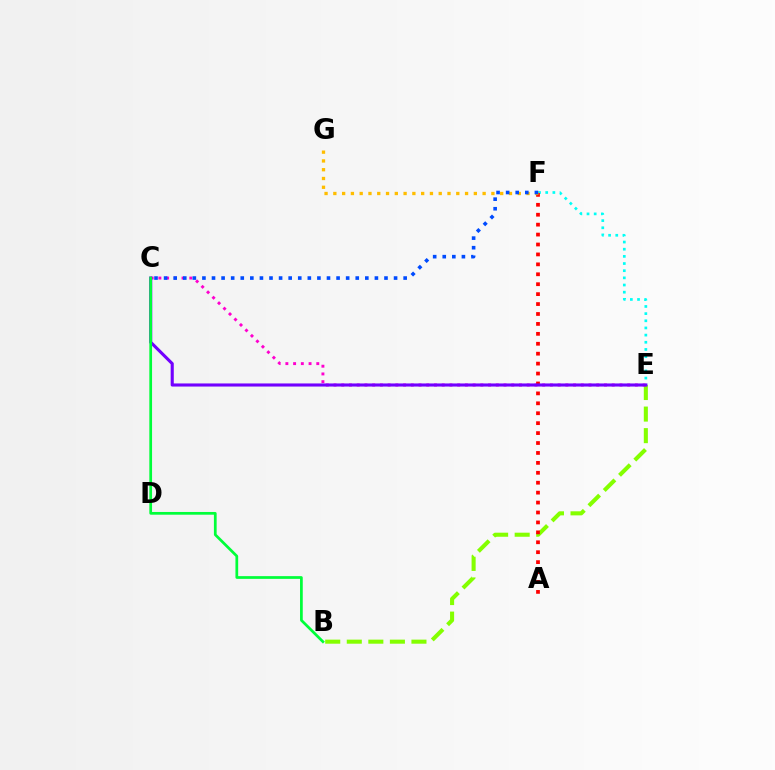{('B', 'E'): [{'color': '#84ff00', 'line_style': 'dashed', 'thickness': 2.93}], ('C', 'E'): [{'color': '#ff00cf', 'line_style': 'dotted', 'thickness': 2.1}, {'color': '#7200ff', 'line_style': 'solid', 'thickness': 2.24}], ('E', 'F'): [{'color': '#00fff6', 'line_style': 'dotted', 'thickness': 1.95}], ('A', 'F'): [{'color': '#ff0000', 'line_style': 'dotted', 'thickness': 2.7}], ('F', 'G'): [{'color': '#ffbd00', 'line_style': 'dotted', 'thickness': 2.39}], ('C', 'F'): [{'color': '#004bff', 'line_style': 'dotted', 'thickness': 2.6}], ('B', 'C'): [{'color': '#00ff39', 'line_style': 'solid', 'thickness': 1.97}]}